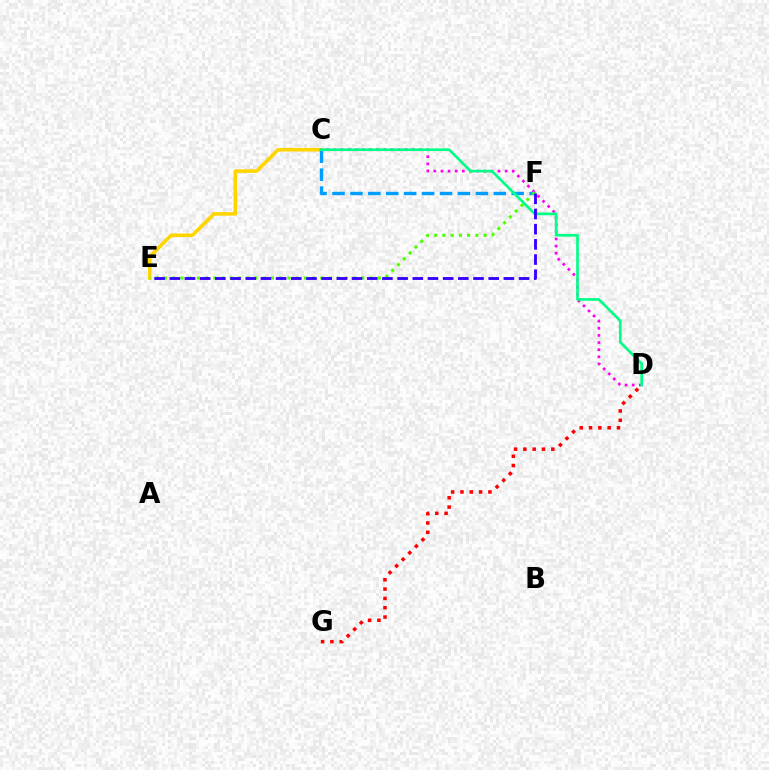{('C', 'E'): [{'color': '#ffd500', 'line_style': 'solid', 'thickness': 2.57}], ('C', 'D'): [{'color': '#ff00ed', 'line_style': 'dotted', 'thickness': 1.94}, {'color': '#00ff86', 'line_style': 'solid', 'thickness': 1.93}], ('D', 'G'): [{'color': '#ff0000', 'line_style': 'dotted', 'thickness': 2.53}], ('C', 'F'): [{'color': '#009eff', 'line_style': 'dashed', 'thickness': 2.43}], ('E', 'F'): [{'color': '#4fff00', 'line_style': 'dotted', 'thickness': 2.24}, {'color': '#3700ff', 'line_style': 'dashed', 'thickness': 2.06}]}